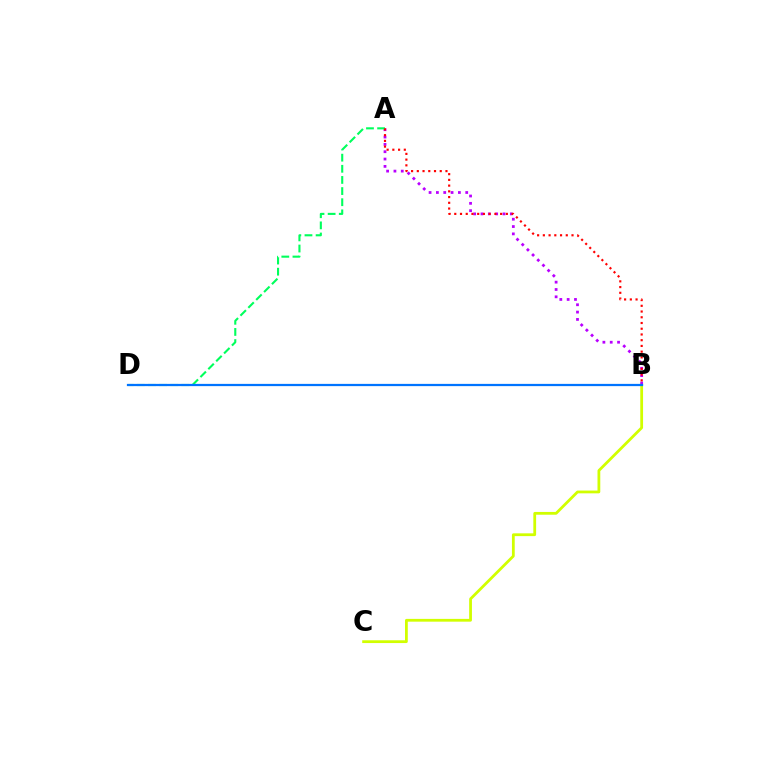{('B', 'C'): [{'color': '#d1ff00', 'line_style': 'solid', 'thickness': 2.0}], ('A', 'B'): [{'color': '#b900ff', 'line_style': 'dotted', 'thickness': 1.99}, {'color': '#ff0000', 'line_style': 'dotted', 'thickness': 1.56}], ('A', 'D'): [{'color': '#00ff5c', 'line_style': 'dashed', 'thickness': 1.51}], ('B', 'D'): [{'color': '#0074ff', 'line_style': 'solid', 'thickness': 1.61}]}